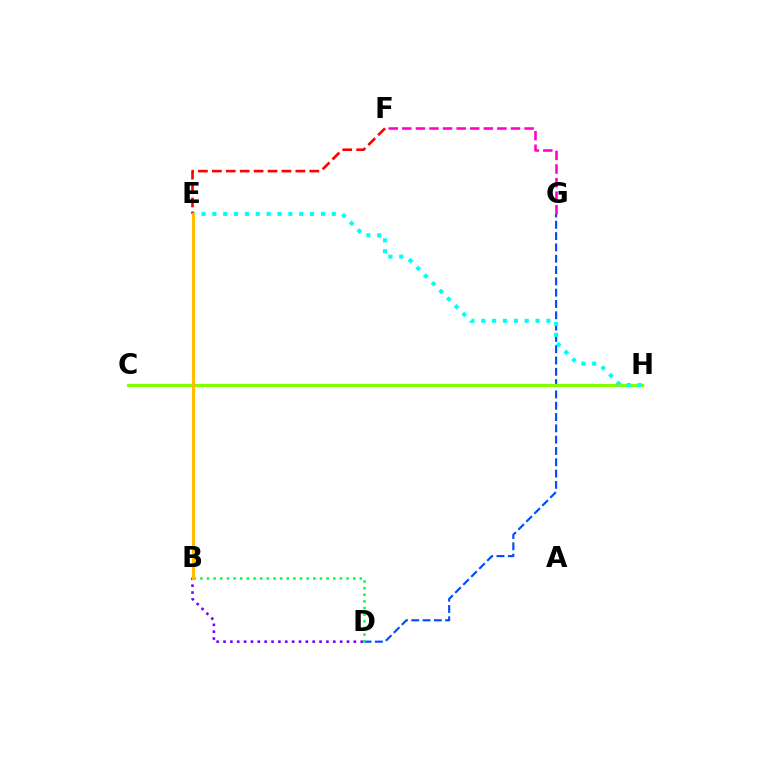{('D', 'G'): [{'color': '#004bff', 'line_style': 'dashed', 'thickness': 1.54}], ('F', 'G'): [{'color': '#ff00cf', 'line_style': 'dashed', 'thickness': 1.85}], ('B', 'D'): [{'color': '#00ff39', 'line_style': 'dotted', 'thickness': 1.8}, {'color': '#7200ff', 'line_style': 'dotted', 'thickness': 1.86}], ('C', 'H'): [{'color': '#84ff00', 'line_style': 'solid', 'thickness': 2.32}], ('E', 'H'): [{'color': '#00fff6', 'line_style': 'dotted', 'thickness': 2.95}], ('E', 'F'): [{'color': '#ff0000', 'line_style': 'dashed', 'thickness': 1.89}], ('B', 'E'): [{'color': '#ffbd00', 'line_style': 'solid', 'thickness': 2.23}]}